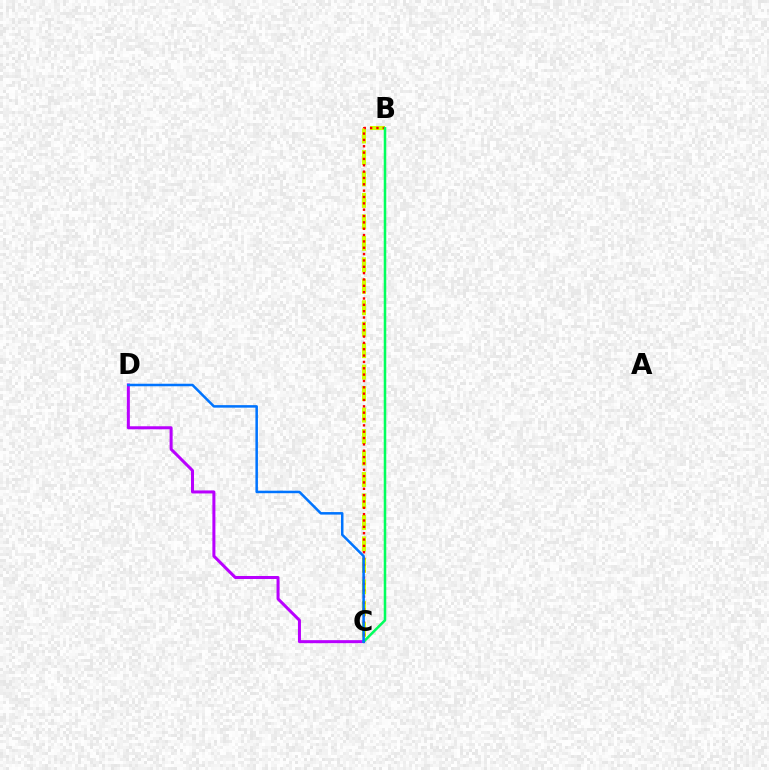{('B', 'C'): [{'color': '#d1ff00', 'line_style': 'dashed', 'thickness': 2.92}, {'color': '#ff0000', 'line_style': 'dotted', 'thickness': 1.72}, {'color': '#00ff5c', 'line_style': 'solid', 'thickness': 1.82}], ('C', 'D'): [{'color': '#b900ff', 'line_style': 'solid', 'thickness': 2.17}, {'color': '#0074ff', 'line_style': 'solid', 'thickness': 1.82}]}